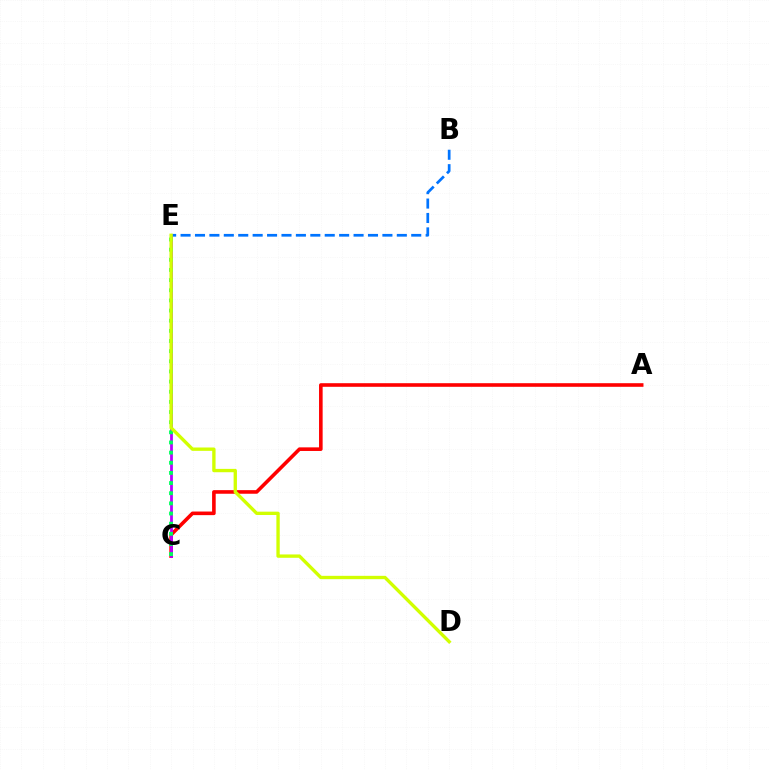{('A', 'C'): [{'color': '#ff0000', 'line_style': 'solid', 'thickness': 2.6}], ('C', 'E'): [{'color': '#b900ff', 'line_style': 'solid', 'thickness': 2.0}, {'color': '#00ff5c', 'line_style': 'dotted', 'thickness': 2.76}], ('B', 'E'): [{'color': '#0074ff', 'line_style': 'dashed', 'thickness': 1.96}], ('D', 'E'): [{'color': '#d1ff00', 'line_style': 'solid', 'thickness': 2.41}]}